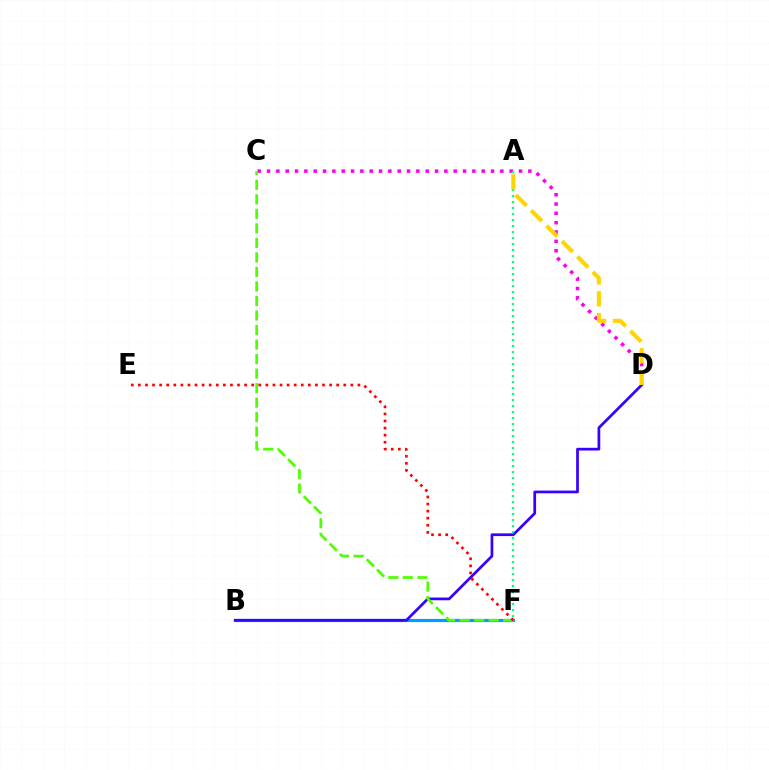{('B', 'F'): [{'color': '#009eff', 'line_style': 'solid', 'thickness': 2.29}], ('C', 'D'): [{'color': '#ff00ed', 'line_style': 'dotted', 'thickness': 2.54}], ('B', 'D'): [{'color': '#3700ff', 'line_style': 'solid', 'thickness': 1.96}], ('A', 'F'): [{'color': '#00ff86', 'line_style': 'dotted', 'thickness': 1.63}], ('C', 'F'): [{'color': '#4fff00', 'line_style': 'dashed', 'thickness': 1.97}], ('A', 'D'): [{'color': '#ffd500', 'line_style': 'dashed', 'thickness': 2.96}], ('E', 'F'): [{'color': '#ff0000', 'line_style': 'dotted', 'thickness': 1.92}]}